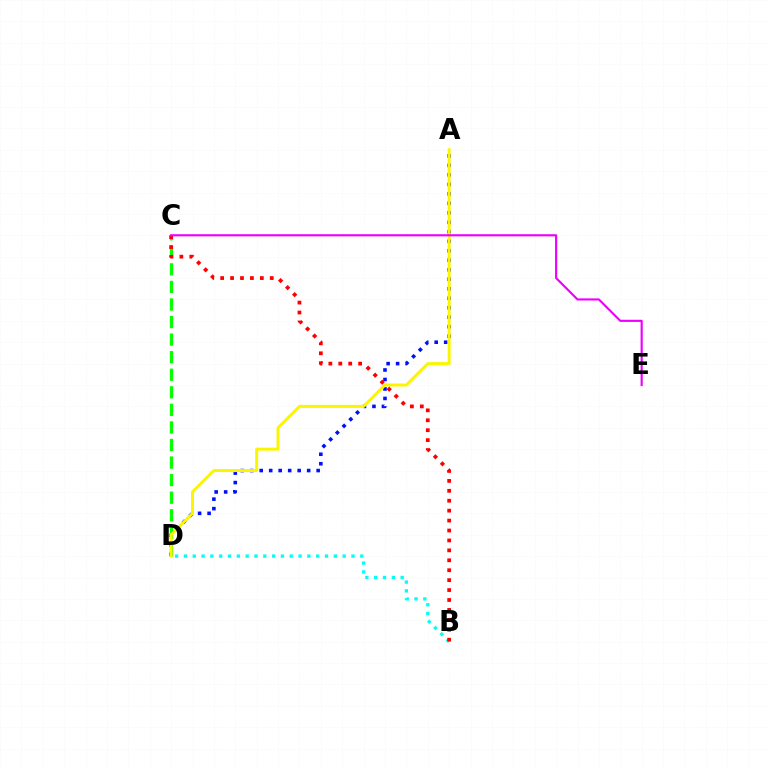{('A', 'D'): [{'color': '#0010ff', 'line_style': 'dotted', 'thickness': 2.58}, {'color': '#fcf500', 'line_style': 'solid', 'thickness': 2.15}], ('C', 'D'): [{'color': '#08ff00', 'line_style': 'dashed', 'thickness': 2.39}], ('B', 'D'): [{'color': '#00fff6', 'line_style': 'dotted', 'thickness': 2.4}], ('B', 'C'): [{'color': '#ff0000', 'line_style': 'dotted', 'thickness': 2.7}], ('C', 'E'): [{'color': '#ee00ff', 'line_style': 'solid', 'thickness': 1.54}]}